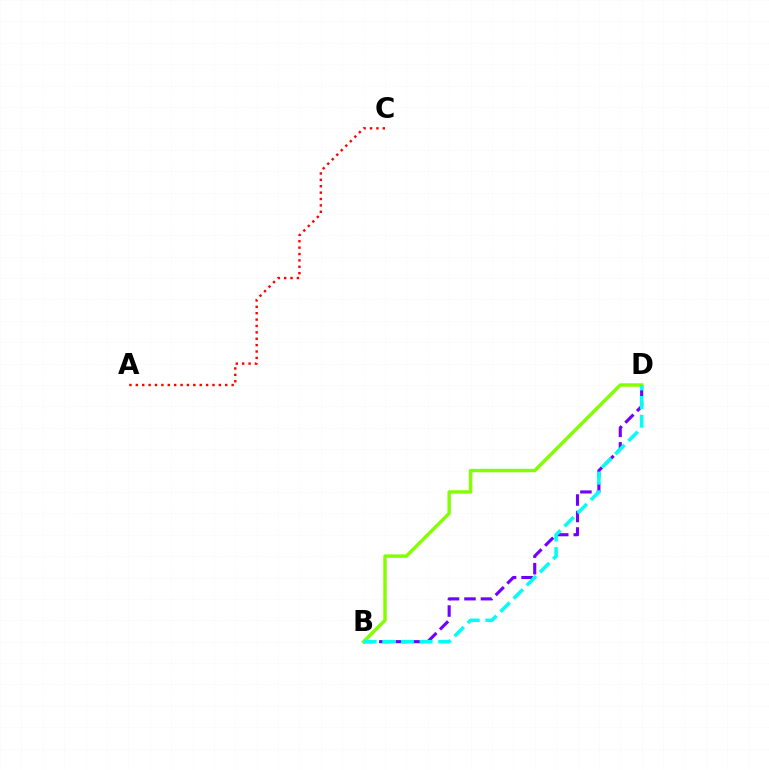{('B', 'D'): [{'color': '#7200ff', 'line_style': 'dashed', 'thickness': 2.24}, {'color': '#84ff00', 'line_style': 'solid', 'thickness': 2.47}, {'color': '#00fff6', 'line_style': 'dashed', 'thickness': 2.53}], ('A', 'C'): [{'color': '#ff0000', 'line_style': 'dotted', 'thickness': 1.74}]}